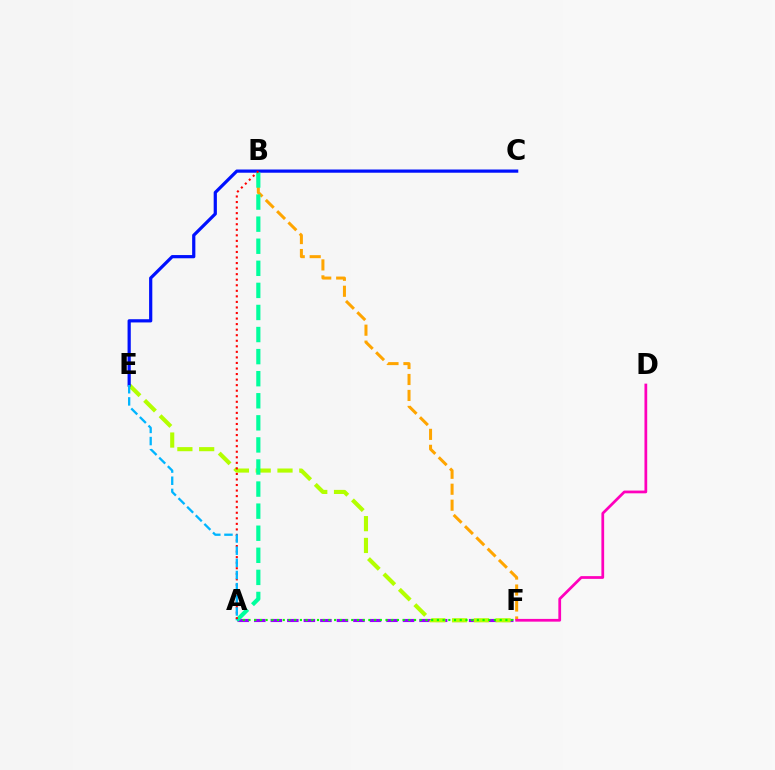{('B', 'F'): [{'color': '#ffa500', 'line_style': 'dashed', 'thickness': 2.17}], ('A', 'F'): [{'color': '#9b00ff', 'line_style': 'dashed', 'thickness': 2.25}, {'color': '#08ff00', 'line_style': 'dotted', 'thickness': 1.55}], ('E', 'F'): [{'color': '#b3ff00', 'line_style': 'dashed', 'thickness': 2.96}], ('D', 'F'): [{'color': '#ff00bd', 'line_style': 'solid', 'thickness': 1.97}], ('C', 'E'): [{'color': '#0010ff', 'line_style': 'solid', 'thickness': 2.31}], ('A', 'B'): [{'color': '#00ff9d', 'line_style': 'dashed', 'thickness': 3.0}, {'color': '#ff0000', 'line_style': 'dotted', 'thickness': 1.51}], ('A', 'E'): [{'color': '#00b5ff', 'line_style': 'dashed', 'thickness': 1.65}]}